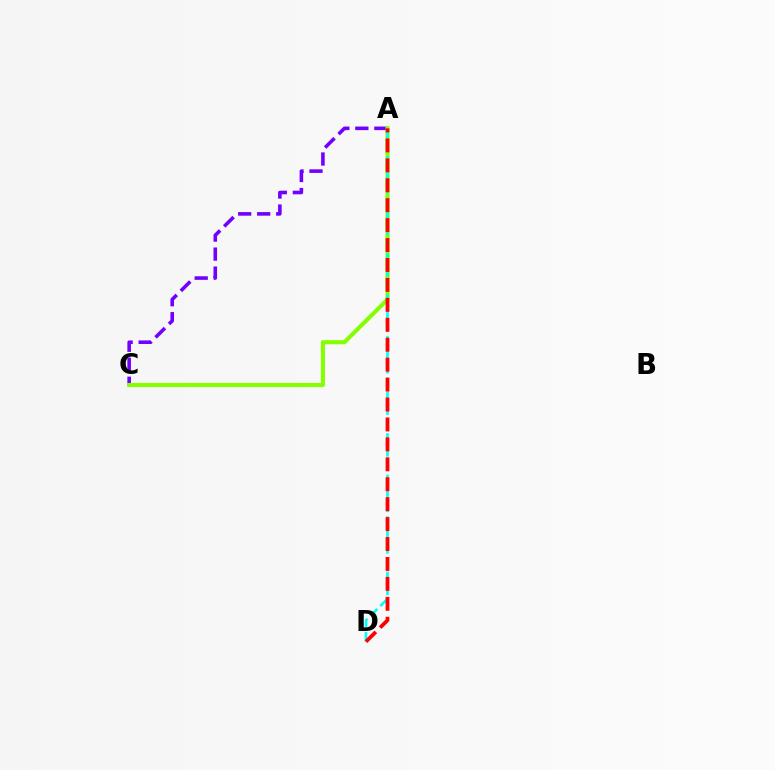{('A', 'C'): [{'color': '#7200ff', 'line_style': 'dashed', 'thickness': 2.58}, {'color': '#84ff00', 'line_style': 'solid', 'thickness': 2.94}], ('A', 'D'): [{'color': '#00fff6', 'line_style': 'dashed', 'thickness': 1.88}, {'color': '#ff0000', 'line_style': 'dashed', 'thickness': 2.71}]}